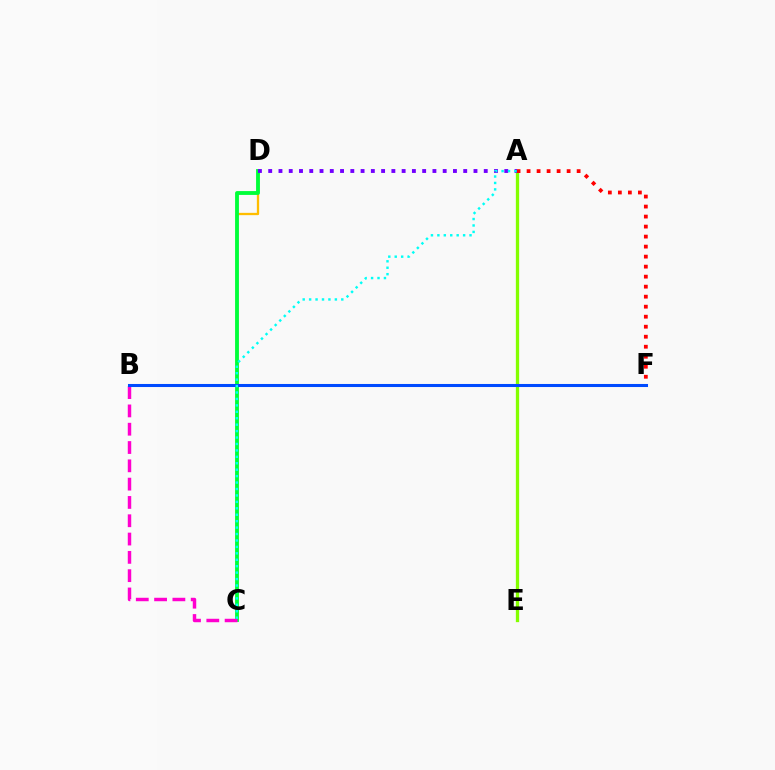{('C', 'D'): [{'color': '#ffbd00', 'line_style': 'solid', 'thickness': 1.65}, {'color': '#00ff39', 'line_style': 'solid', 'thickness': 2.76}], ('A', 'E'): [{'color': '#84ff00', 'line_style': 'solid', 'thickness': 2.37}], ('A', 'F'): [{'color': '#ff0000', 'line_style': 'dotted', 'thickness': 2.72}], ('B', 'C'): [{'color': '#ff00cf', 'line_style': 'dashed', 'thickness': 2.49}], ('B', 'F'): [{'color': '#004bff', 'line_style': 'solid', 'thickness': 2.2}], ('A', 'D'): [{'color': '#7200ff', 'line_style': 'dotted', 'thickness': 2.79}], ('A', 'C'): [{'color': '#00fff6', 'line_style': 'dotted', 'thickness': 1.75}]}